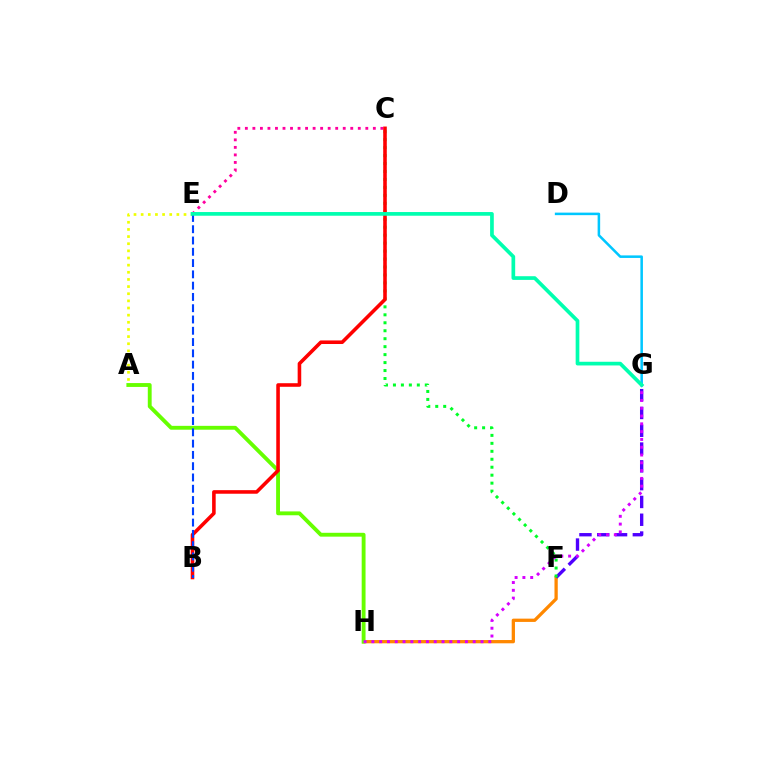{('F', 'H'): [{'color': '#ff8800', 'line_style': 'solid', 'thickness': 2.36}], ('F', 'G'): [{'color': '#4f00ff', 'line_style': 'dashed', 'thickness': 2.42}], ('A', 'E'): [{'color': '#eeff00', 'line_style': 'dotted', 'thickness': 1.94}], ('C', 'F'): [{'color': '#00ff27', 'line_style': 'dotted', 'thickness': 2.16}], ('A', 'H'): [{'color': '#66ff00', 'line_style': 'solid', 'thickness': 2.78}], ('G', 'H'): [{'color': '#d600ff', 'line_style': 'dotted', 'thickness': 2.12}], ('D', 'G'): [{'color': '#00c7ff', 'line_style': 'solid', 'thickness': 1.82}], ('C', 'E'): [{'color': '#ff00a0', 'line_style': 'dotted', 'thickness': 2.05}], ('B', 'C'): [{'color': '#ff0000', 'line_style': 'solid', 'thickness': 2.58}], ('B', 'E'): [{'color': '#003fff', 'line_style': 'dashed', 'thickness': 1.53}], ('E', 'G'): [{'color': '#00ffaf', 'line_style': 'solid', 'thickness': 2.66}]}